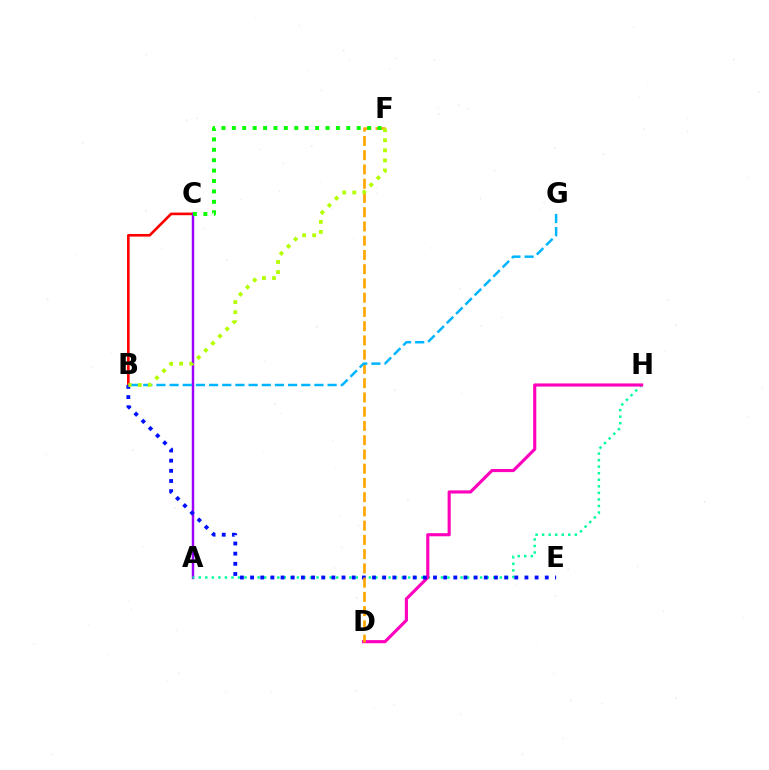{('B', 'C'): [{'color': '#ff0000', 'line_style': 'solid', 'thickness': 1.89}], ('A', 'C'): [{'color': '#9b00ff', 'line_style': 'solid', 'thickness': 1.77}], ('A', 'H'): [{'color': '#00ff9d', 'line_style': 'dotted', 'thickness': 1.78}], ('D', 'H'): [{'color': '#ff00bd', 'line_style': 'solid', 'thickness': 2.25}], ('B', 'E'): [{'color': '#0010ff', 'line_style': 'dotted', 'thickness': 2.76}], ('D', 'F'): [{'color': '#ffa500', 'line_style': 'dashed', 'thickness': 1.94}], ('C', 'F'): [{'color': '#08ff00', 'line_style': 'dotted', 'thickness': 2.83}], ('B', 'G'): [{'color': '#00b5ff', 'line_style': 'dashed', 'thickness': 1.79}], ('B', 'F'): [{'color': '#b3ff00', 'line_style': 'dotted', 'thickness': 2.73}]}